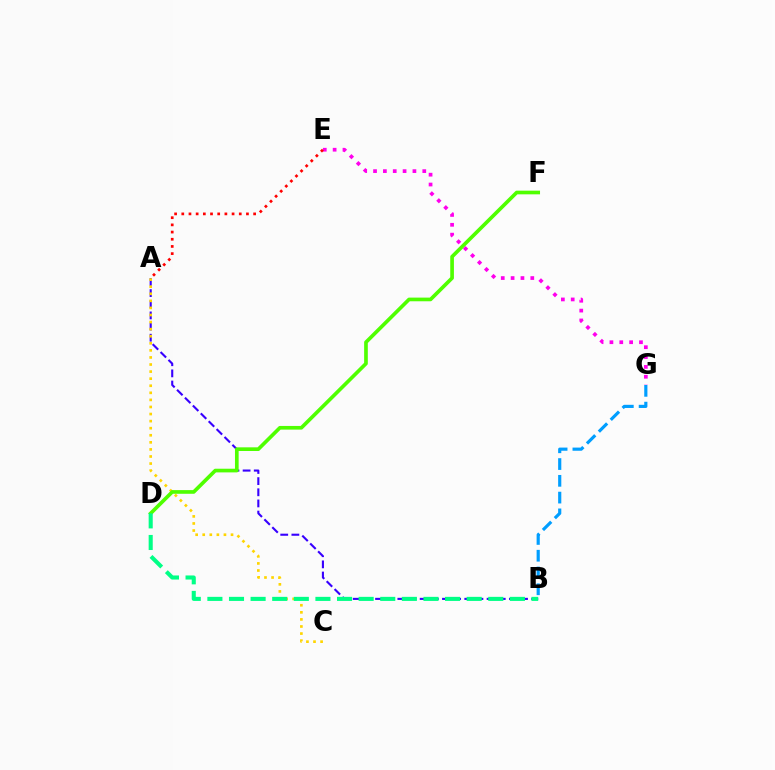{('A', 'B'): [{'color': '#3700ff', 'line_style': 'dashed', 'thickness': 1.52}], ('B', 'G'): [{'color': '#009eff', 'line_style': 'dashed', 'thickness': 2.28}], ('A', 'C'): [{'color': '#ffd500', 'line_style': 'dotted', 'thickness': 1.92}], ('D', 'F'): [{'color': '#4fff00', 'line_style': 'solid', 'thickness': 2.64}], ('B', 'D'): [{'color': '#00ff86', 'line_style': 'dashed', 'thickness': 2.94}], ('E', 'G'): [{'color': '#ff00ed', 'line_style': 'dotted', 'thickness': 2.68}], ('A', 'E'): [{'color': '#ff0000', 'line_style': 'dotted', 'thickness': 1.95}]}